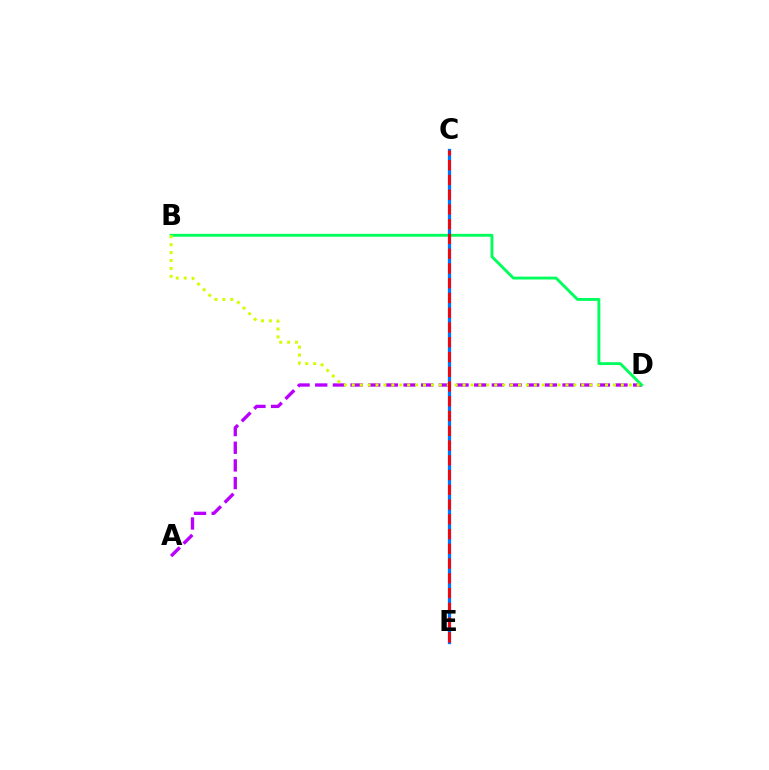{('A', 'D'): [{'color': '#b900ff', 'line_style': 'dashed', 'thickness': 2.4}], ('B', 'D'): [{'color': '#00ff5c', 'line_style': 'solid', 'thickness': 2.07}, {'color': '#d1ff00', 'line_style': 'dotted', 'thickness': 2.15}], ('C', 'E'): [{'color': '#0074ff', 'line_style': 'solid', 'thickness': 2.36}, {'color': '#ff0000', 'line_style': 'dashed', 'thickness': 2.0}]}